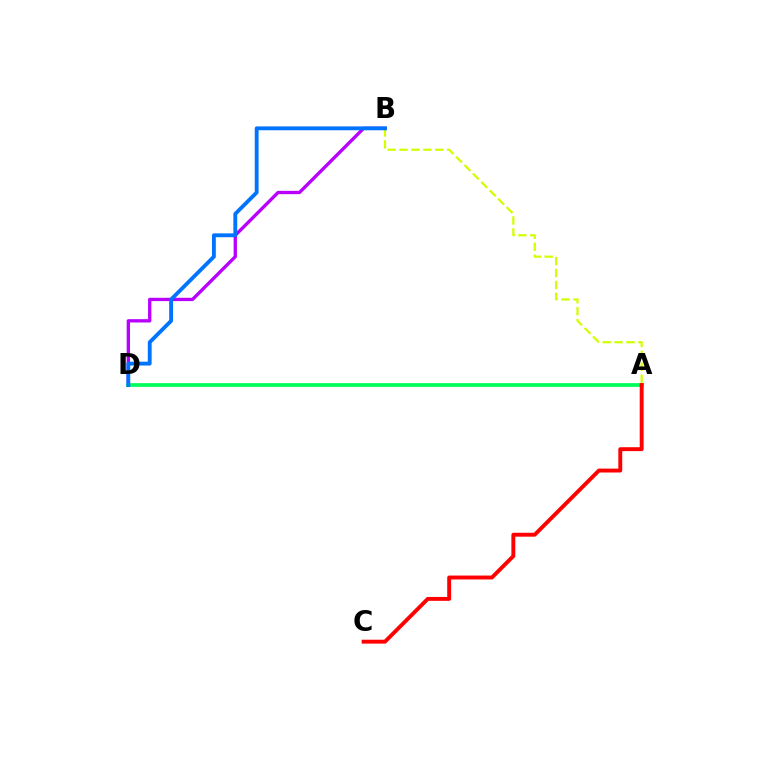{('B', 'D'): [{'color': '#b900ff', 'line_style': 'solid', 'thickness': 2.4}, {'color': '#0074ff', 'line_style': 'solid', 'thickness': 2.77}], ('A', 'D'): [{'color': '#00ff5c', 'line_style': 'solid', 'thickness': 2.69}], ('A', 'B'): [{'color': '#d1ff00', 'line_style': 'dashed', 'thickness': 1.62}], ('A', 'C'): [{'color': '#ff0000', 'line_style': 'solid', 'thickness': 2.81}]}